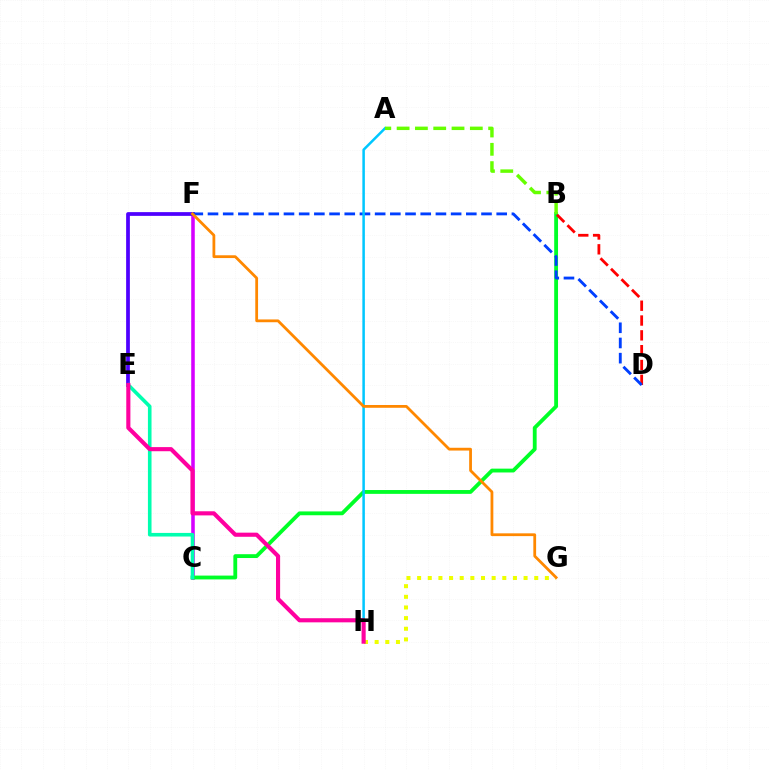{('C', 'F'): [{'color': '#d600ff', 'line_style': 'solid', 'thickness': 2.56}], ('B', 'C'): [{'color': '#00ff27', 'line_style': 'solid', 'thickness': 2.76}], ('E', 'F'): [{'color': '#4f00ff', 'line_style': 'solid', 'thickness': 2.69}], ('B', 'D'): [{'color': '#ff0000', 'line_style': 'dashed', 'thickness': 2.01}], ('G', 'H'): [{'color': '#eeff00', 'line_style': 'dotted', 'thickness': 2.89}], ('D', 'F'): [{'color': '#003fff', 'line_style': 'dashed', 'thickness': 2.06}], ('C', 'E'): [{'color': '#00ffaf', 'line_style': 'solid', 'thickness': 2.59}], ('A', 'H'): [{'color': '#00c7ff', 'line_style': 'solid', 'thickness': 1.81}], ('E', 'H'): [{'color': '#ff00a0', 'line_style': 'solid', 'thickness': 2.97}], ('A', 'B'): [{'color': '#66ff00', 'line_style': 'dashed', 'thickness': 2.49}], ('F', 'G'): [{'color': '#ff8800', 'line_style': 'solid', 'thickness': 2.0}]}